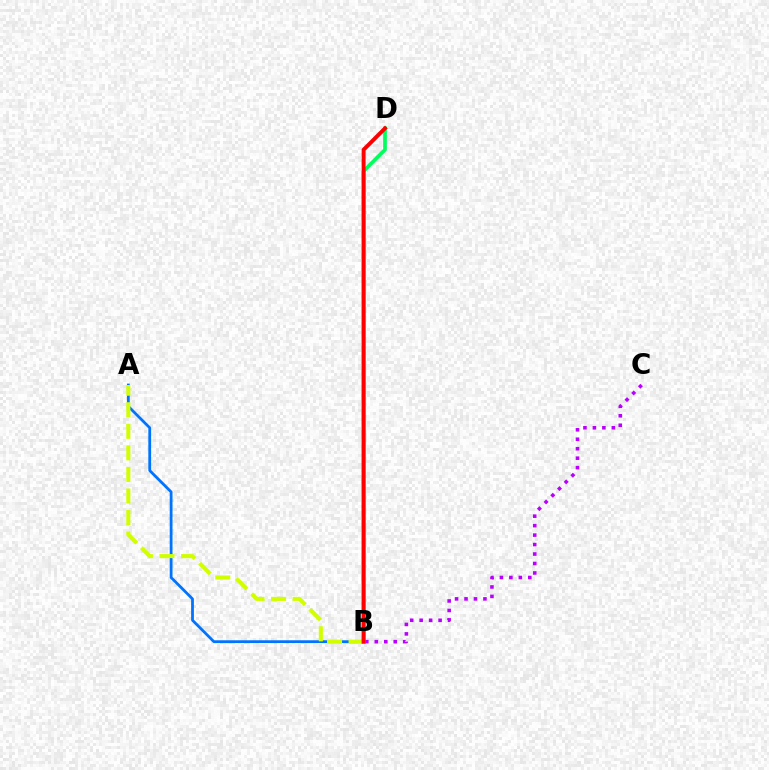{('A', 'B'): [{'color': '#0074ff', 'line_style': 'solid', 'thickness': 2.01}, {'color': '#d1ff00', 'line_style': 'dashed', 'thickness': 2.93}], ('B', 'C'): [{'color': '#b900ff', 'line_style': 'dotted', 'thickness': 2.57}], ('B', 'D'): [{'color': '#00ff5c', 'line_style': 'solid', 'thickness': 2.67}, {'color': '#ff0000', 'line_style': 'solid', 'thickness': 2.83}]}